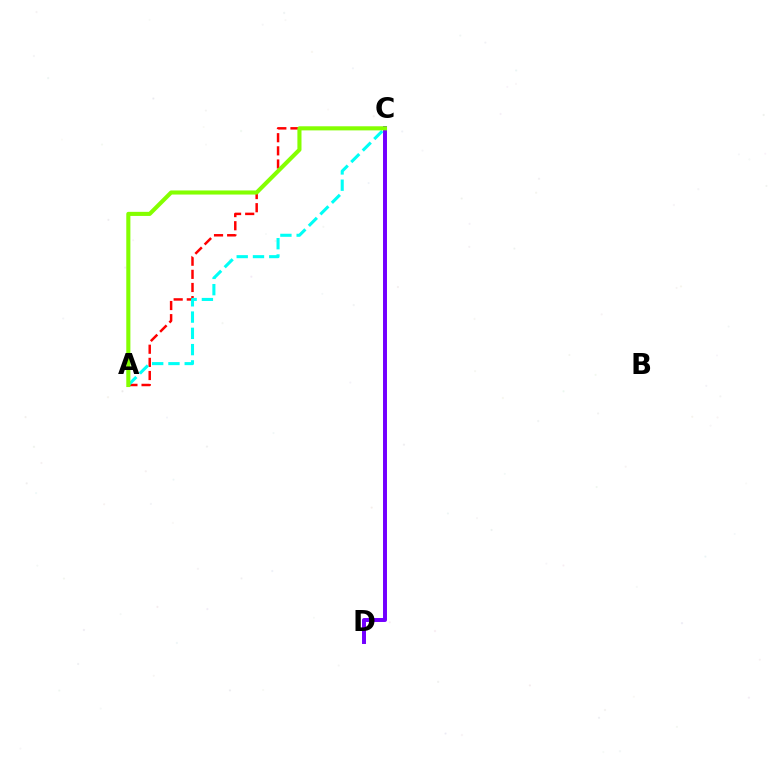{('A', 'C'): [{'color': '#ff0000', 'line_style': 'dashed', 'thickness': 1.79}, {'color': '#00fff6', 'line_style': 'dashed', 'thickness': 2.21}, {'color': '#84ff00', 'line_style': 'solid', 'thickness': 2.95}], ('C', 'D'): [{'color': '#7200ff', 'line_style': 'solid', 'thickness': 2.85}]}